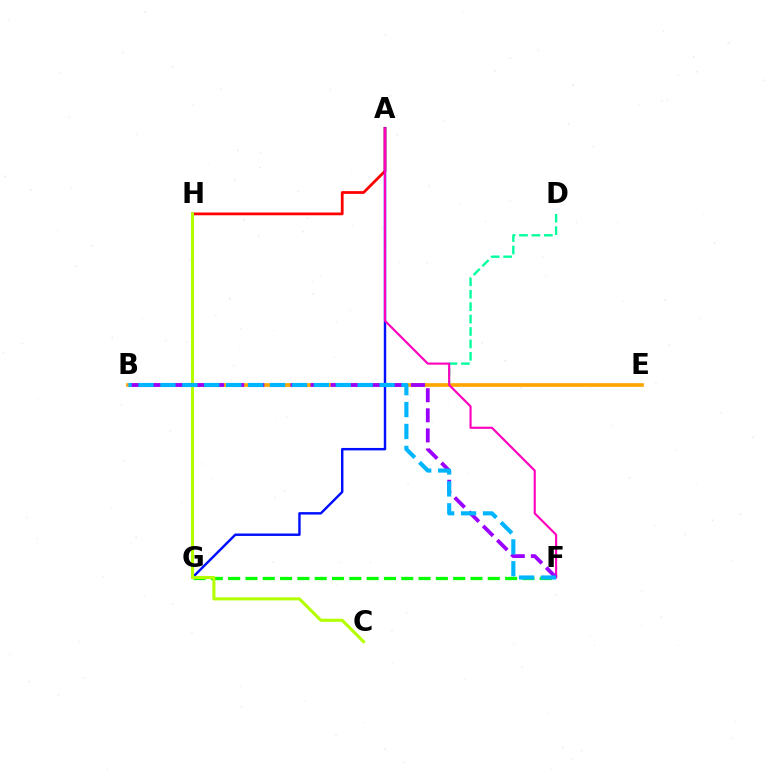{('A', 'H'): [{'color': '#ff0000', 'line_style': 'solid', 'thickness': 1.98}], ('B', 'D'): [{'color': '#00ff9d', 'line_style': 'dashed', 'thickness': 1.69}], ('B', 'E'): [{'color': '#ffa500', 'line_style': 'solid', 'thickness': 2.63}], ('A', 'G'): [{'color': '#0010ff', 'line_style': 'solid', 'thickness': 1.75}], ('F', 'G'): [{'color': '#08ff00', 'line_style': 'dashed', 'thickness': 2.35}], ('A', 'F'): [{'color': '#ff00bd', 'line_style': 'solid', 'thickness': 1.53}], ('B', 'F'): [{'color': '#9b00ff', 'line_style': 'dashed', 'thickness': 2.73}, {'color': '#00b5ff', 'line_style': 'dashed', 'thickness': 2.98}], ('C', 'H'): [{'color': '#b3ff00', 'line_style': 'solid', 'thickness': 2.2}]}